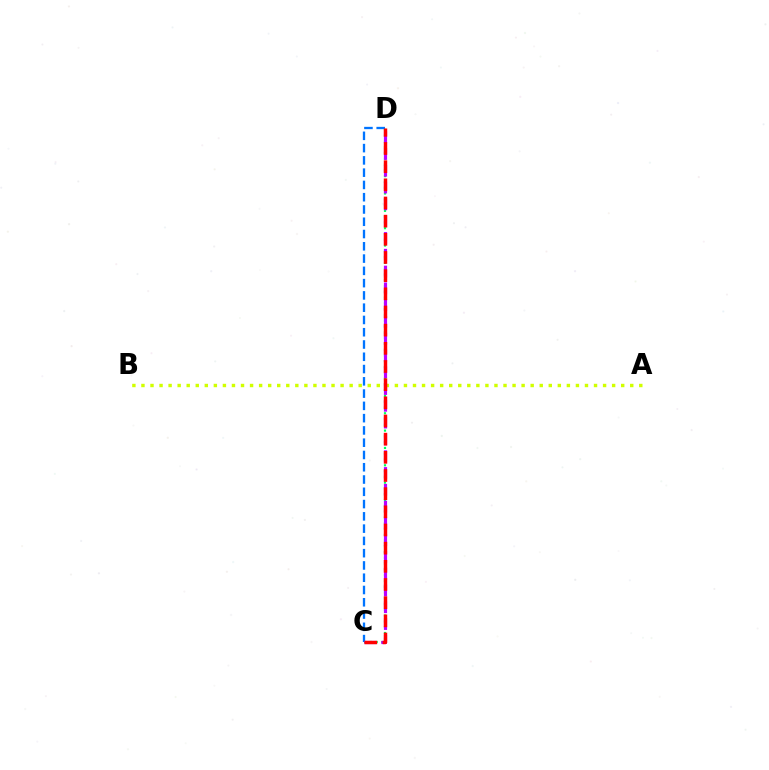{('A', 'B'): [{'color': '#d1ff00', 'line_style': 'dotted', 'thickness': 2.46}], ('C', 'D'): [{'color': '#00ff5c', 'line_style': 'dotted', 'thickness': 1.57}, {'color': '#0074ff', 'line_style': 'dashed', 'thickness': 1.67}, {'color': '#b900ff', 'line_style': 'dashed', 'thickness': 2.28}, {'color': '#ff0000', 'line_style': 'dashed', 'thickness': 2.47}]}